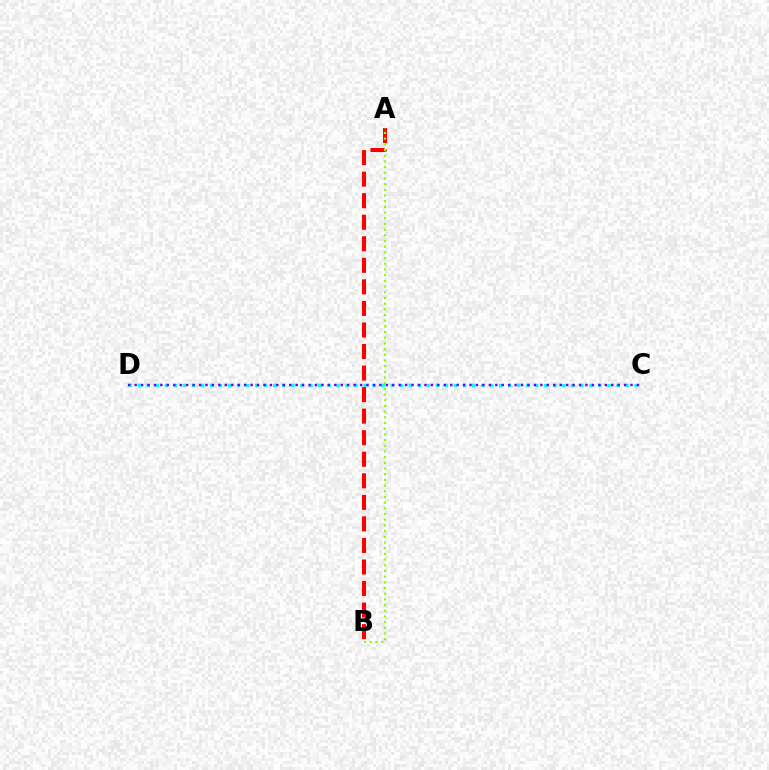{('A', 'B'): [{'color': '#ff0000', 'line_style': 'dashed', 'thickness': 2.93}, {'color': '#84ff00', 'line_style': 'dotted', 'thickness': 1.55}], ('C', 'D'): [{'color': '#00fff6', 'line_style': 'dotted', 'thickness': 2.45}, {'color': '#7200ff', 'line_style': 'dotted', 'thickness': 1.75}]}